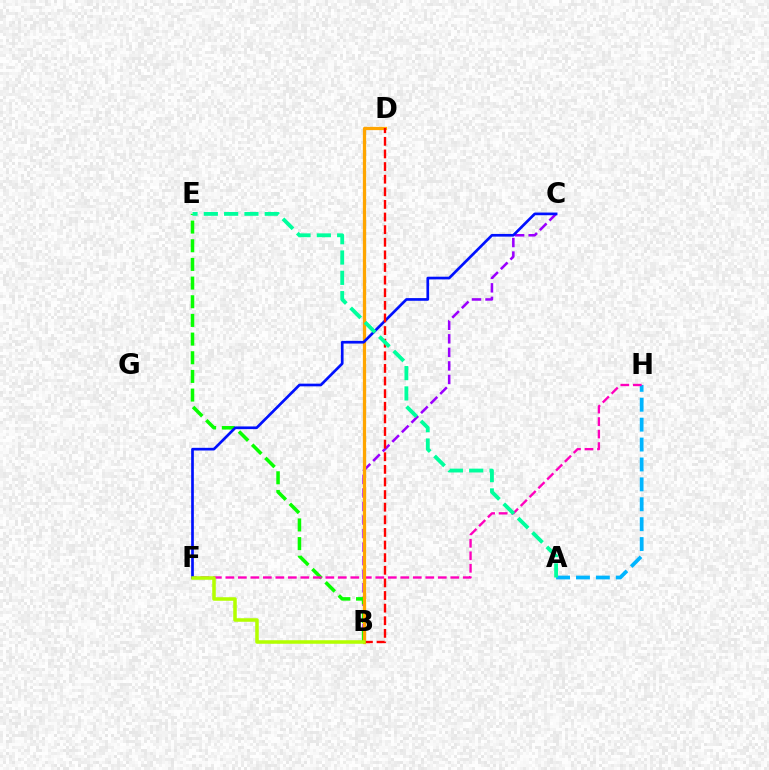{('B', 'C'): [{'color': '#9b00ff', 'line_style': 'dashed', 'thickness': 1.84}], ('A', 'H'): [{'color': '#00b5ff', 'line_style': 'dashed', 'thickness': 2.7}], ('B', 'E'): [{'color': '#08ff00', 'line_style': 'dashed', 'thickness': 2.54}], ('F', 'H'): [{'color': '#ff00bd', 'line_style': 'dashed', 'thickness': 1.7}], ('B', 'D'): [{'color': '#ffa500', 'line_style': 'solid', 'thickness': 2.34}, {'color': '#ff0000', 'line_style': 'dashed', 'thickness': 1.71}], ('C', 'F'): [{'color': '#0010ff', 'line_style': 'solid', 'thickness': 1.93}], ('B', 'F'): [{'color': '#b3ff00', 'line_style': 'solid', 'thickness': 2.54}], ('A', 'E'): [{'color': '#00ff9d', 'line_style': 'dashed', 'thickness': 2.76}]}